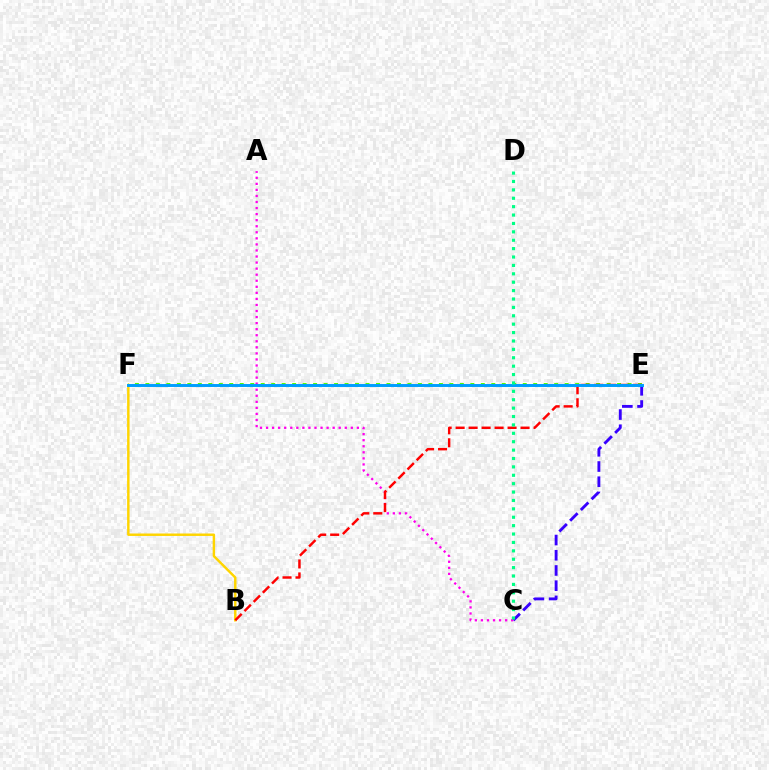{('E', 'F'): [{'color': '#4fff00', 'line_style': 'dotted', 'thickness': 2.85}, {'color': '#009eff', 'line_style': 'solid', 'thickness': 2.12}], ('C', 'E'): [{'color': '#3700ff', 'line_style': 'dashed', 'thickness': 2.07}], ('A', 'C'): [{'color': '#ff00ed', 'line_style': 'dotted', 'thickness': 1.65}], ('B', 'F'): [{'color': '#ffd500', 'line_style': 'solid', 'thickness': 1.76}], ('B', 'E'): [{'color': '#ff0000', 'line_style': 'dashed', 'thickness': 1.76}], ('C', 'D'): [{'color': '#00ff86', 'line_style': 'dotted', 'thickness': 2.28}]}